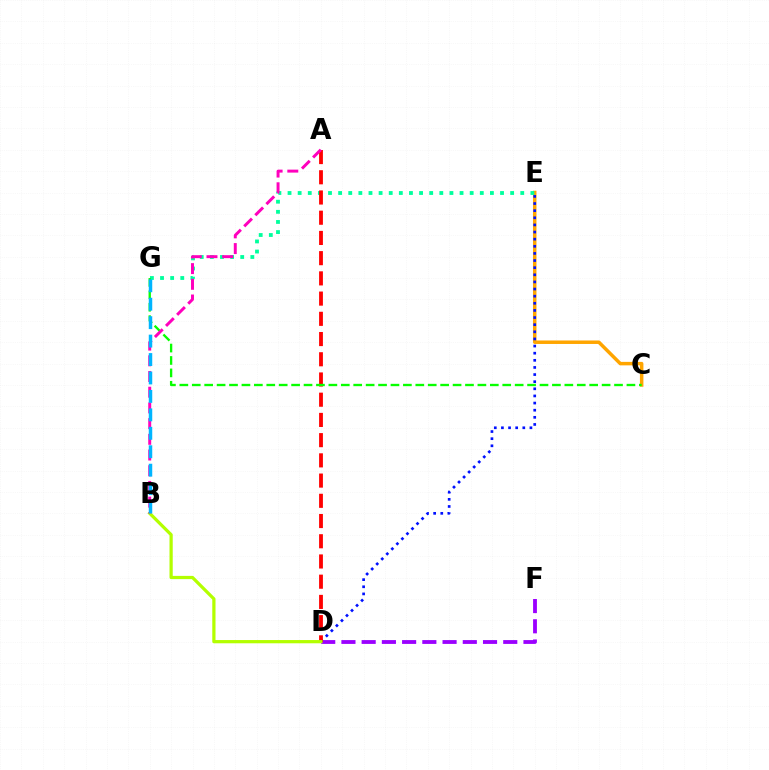{('C', 'E'): [{'color': '#ffa500', 'line_style': 'solid', 'thickness': 2.51}], ('E', 'G'): [{'color': '#00ff9d', 'line_style': 'dotted', 'thickness': 2.75}], ('D', 'E'): [{'color': '#0010ff', 'line_style': 'dotted', 'thickness': 1.94}], ('D', 'F'): [{'color': '#9b00ff', 'line_style': 'dashed', 'thickness': 2.75}], ('A', 'D'): [{'color': '#ff0000', 'line_style': 'dashed', 'thickness': 2.75}], ('C', 'G'): [{'color': '#08ff00', 'line_style': 'dashed', 'thickness': 1.69}], ('B', 'D'): [{'color': '#b3ff00', 'line_style': 'solid', 'thickness': 2.33}], ('A', 'B'): [{'color': '#ff00bd', 'line_style': 'dashed', 'thickness': 2.13}], ('B', 'G'): [{'color': '#00b5ff', 'line_style': 'dashed', 'thickness': 2.51}]}